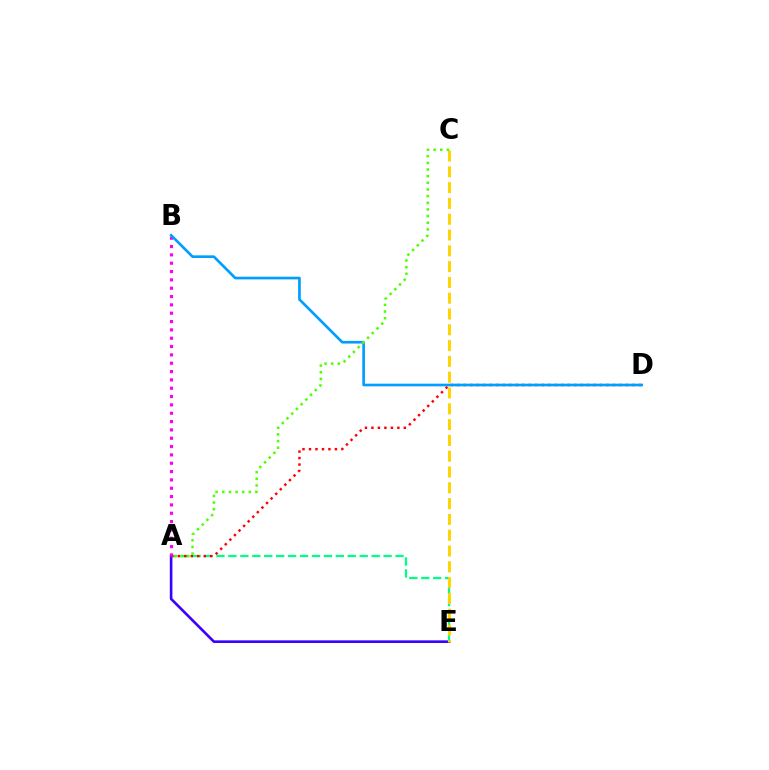{('A', 'E'): [{'color': '#3700ff', 'line_style': 'solid', 'thickness': 1.89}, {'color': '#00ff86', 'line_style': 'dashed', 'thickness': 1.62}], ('A', 'D'): [{'color': '#ff0000', 'line_style': 'dotted', 'thickness': 1.76}], ('A', 'B'): [{'color': '#ff00ed', 'line_style': 'dotted', 'thickness': 2.26}], ('B', 'D'): [{'color': '#009eff', 'line_style': 'solid', 'thickness': 1.92}], ('C', 'E'): [{'color': '#ffd500', 'line_style': 'dashed', 'thickness': 2.15}], ('A', 'C'): [{'color': '#4fff00', 'line_style': 'dotted', 'thickness': 1.81}]}